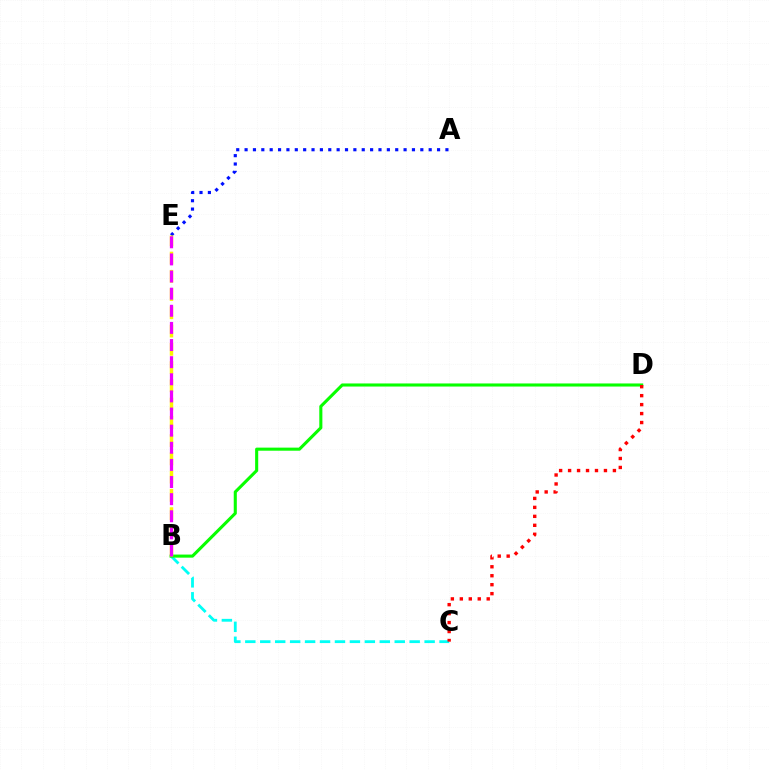{('B', 'C'): [{'color': '#00fff6', 'line_style': 'dashed', 'thickness': 2.03}], ('B', 'D'): [{'color': '#08ff00', 'line_style': 'solid', 'thickness': 2.22}], ('A', 'E'): [{'color': '#0010ff', 'line_style': 'dotted', 'thickness': 2.27}], ('C', 'D'): [{'color': '#ff0000', 'line_style': 'dotted', 'thickness': 2.44}], ('B', 'E'): [{'color': '#fcf500', 'line_style': 'dashed', 'thickness': 2.48}, {'color': '#ee00ff', 'line_style': 'dashed', 'thickness': 2.33}]}